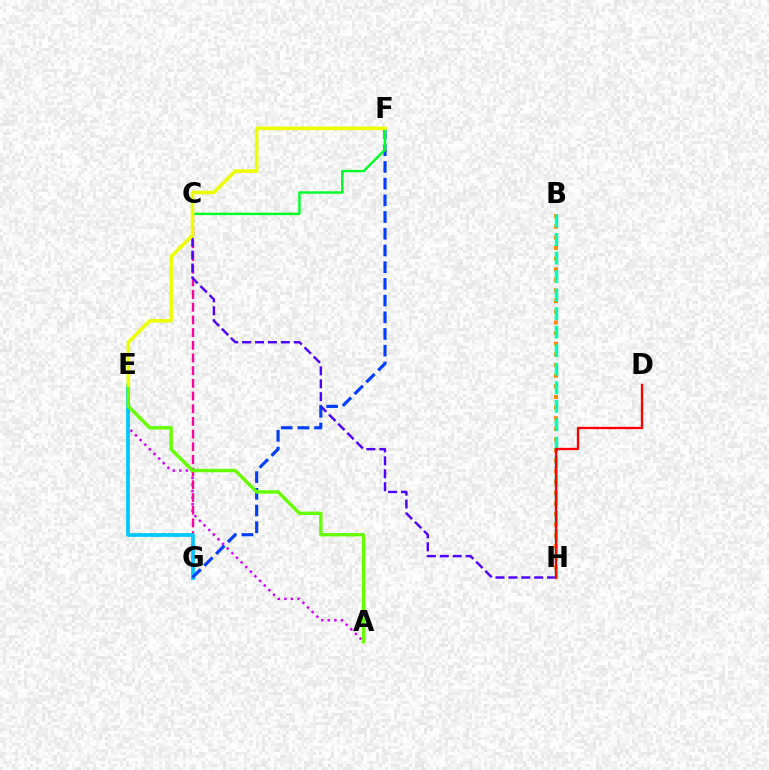{('A', 'E'): [{'color': '#d600ff', 'line_style': 'dotted', 'thickness': 1.78}, {'color': '#66ff00', 'line_style': 'solid', 'thickness': 2.46}], ('B', 'H'): [{'color': '#ff8800', 'line_style': 'dotted', 'thickness': 2.89}, {'color': '#00ffaf', 'line_style': 'dashed', 'thickness': 2.52}], ('C', 'G'): [{'color': '#ff00a0', 'line_style': 'dashed', 'thickness': 1.72}], ('C', 'H'): [{'color': '#4f00ff', 'line_style': 'dashed', 'thickness': 1.75}], ('E', 'G'): [{'color': '#00c7ff', 'line_style': 'solid', 'thickness': 2.69}], ('F', 'G'): [{'color': '#003fff', 'line_style': 'dashed', 'thickness': 2.27}], ('C', 'F'): [{'color': '#00ff27', 'line_style': 'solid', 'thickness': 1.76}], ('D', 'H'): [{'color': '#ff0000', 'line_style': 'solid', 'thickness': 1.68}], ('E', 'F'): [{'color': '#eeff00', 'line_style': 'solid', 'thickness': 2.56}]}